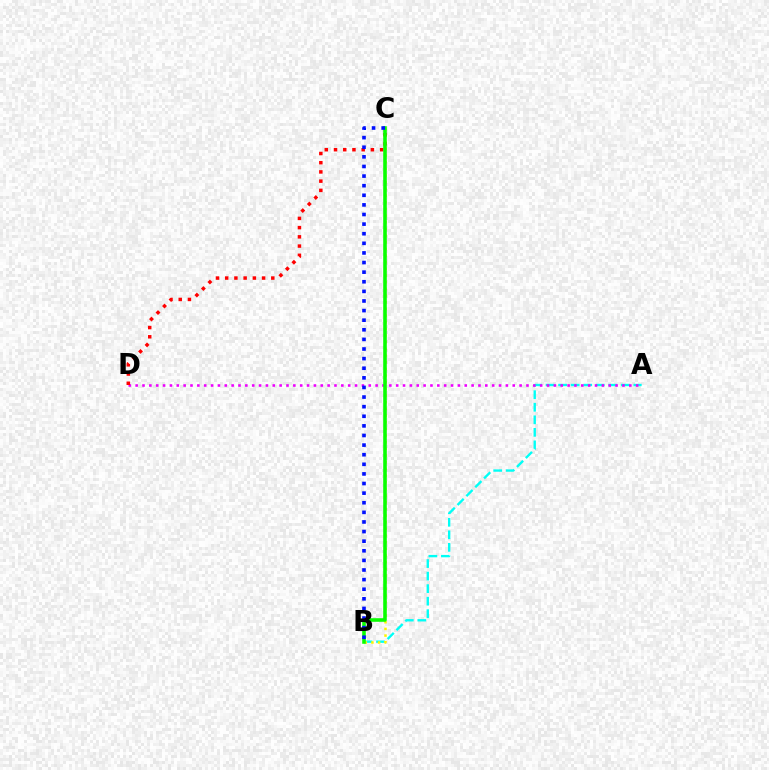{('A', 'B'): [{'color': '#00fff6', 'line_style': 'dashed', 'thickness': 1.7}], ('B', 'C'): [{'color': '#fcf500', 'line_style': 'dotted', 'thickness': 1.81}, {'color': '#08ff00', 'line_style': 'solid', 'thickness': 2.57}, {'color': '#0010ff', 'line_style': 'dotted', 'thickness': 2.61}], ('A', 'D'): [{'color': '#ee00ff', 'line_style': 'dotted', 'thickness': 1.86}], ('C', 'D'): [{'color': '#ff0000', 'line_style': 'dotted', 'thickness': 2.51}]}